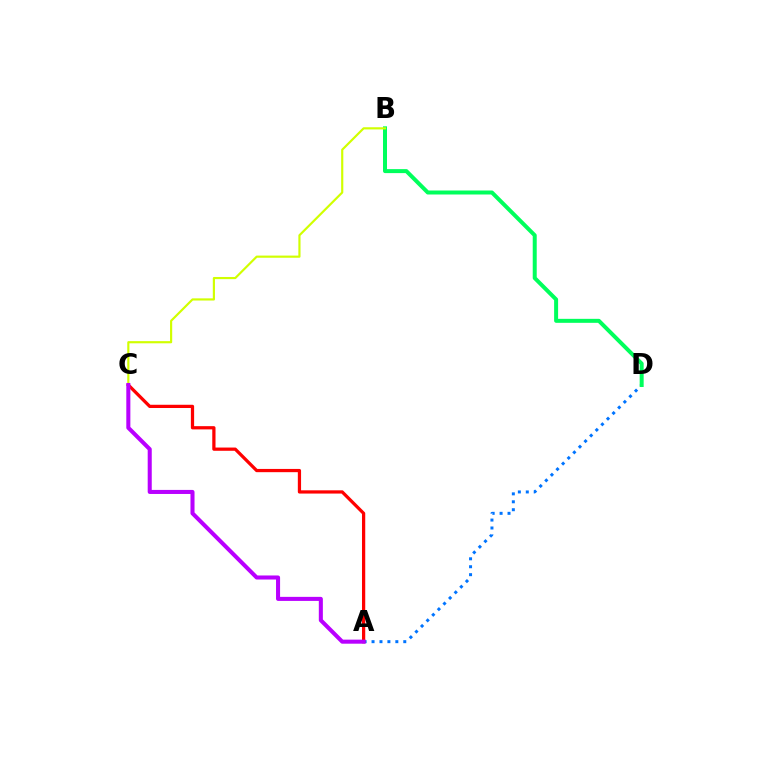{('A', 'D'): [{'color': '#0074ff', 'line_style': 'dotted', 'thickness': 2.16}], ('B', 'D'): [{'color': '#00ff5c', 'line_style': 'solid', 'thickness': 2.87}], ('A', 'C'): [{'color': '#ff0000', 'line_style': 'solid', 'thickness': 2.33}, {'color': '#b900ff', 'line_style': 'solid', 'thickness': 2.92}], ('B', 'C'): [{'color': '#d1ff00', 'line_style': 'solid', 'thickness': 1.56}]}